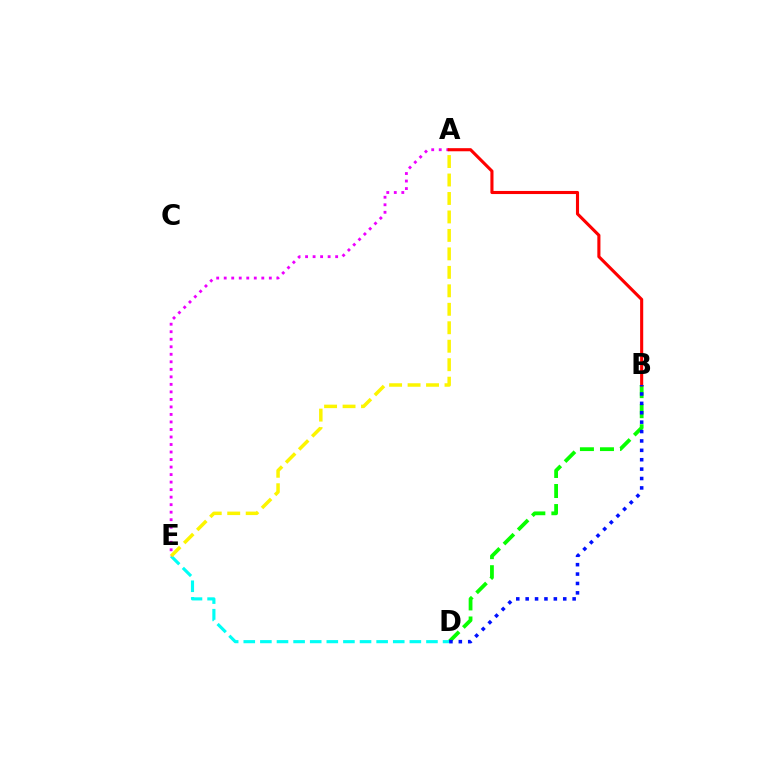{('B', 'D'): [{'color': '#08ff00', 'line_style': 'dashed', 'thickness': 2.72}, {'color': '#0010ff', 'line_style': 'dotted', 'thickness': 2.55}], ('D', 'E'): [{'color': '#00fff6', 'line_style': 'dashed', 'thickness': 2.26}], ('A', 'E'): [{'color': '#fcf500', 'line_style': 'dashed', 'thickness': 2.51}, {'color': '#ee00ff', 'line_style': 'dotted', 'thickness': 2.04}], ('A', 'B'): [{'color': '#ff0000', 'line_style': 'solid', 'thickness': 2.23}]}